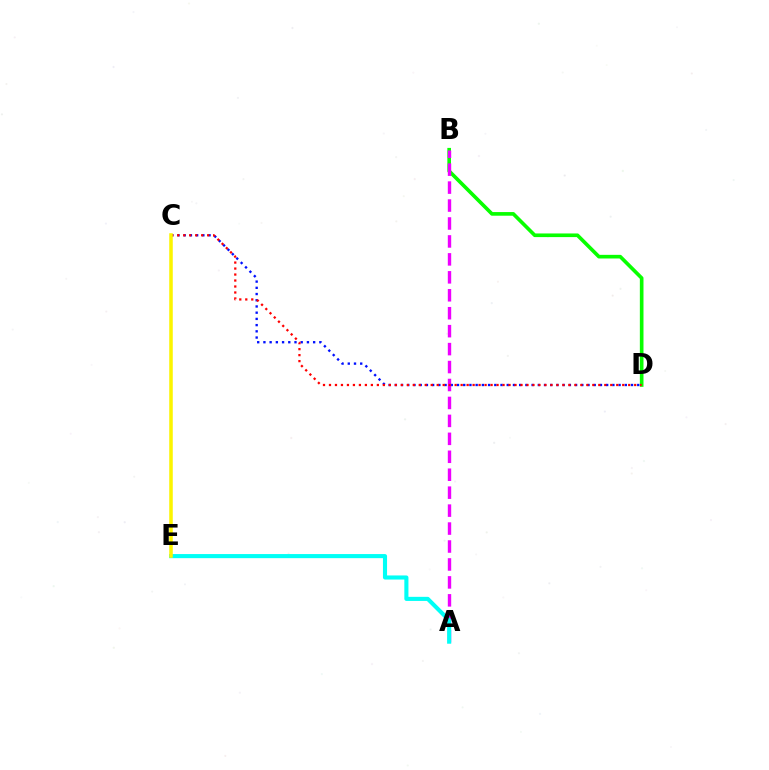{('B', 'D'): [{'color': '#08ff00', 'line_style': 'solid', 'thickness': 2.62}], ('C', 'D'): [{'color': '#0010ff', 'line_style': 'dotted', 'thickness': 1.69}, {'color': '#ff0000', 'line_style': 'dotted', 'thickness': 1.63}], ('A', 'B'): [{'color': '#ee00ff', 'line_style': 'dashed', 'thickness': 2.44}], ('A', 'E'): [{'color': '#00fff6', 'line_style': 'solid', 'thickness': 2.95}], ('C', 'E'): [{'color': '#fcf500', 'line_style': 'solid', 'thickness': 2.54}]}